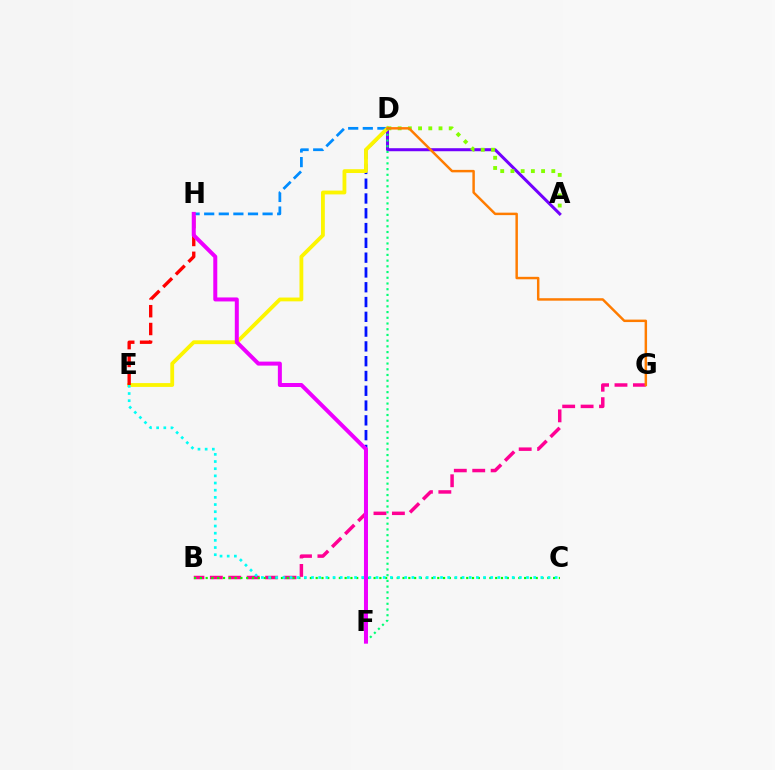{('D', 'H'): [{'color': '#008cff', 'line_style': 'dashed', 'thickness': 1.98}], ('D', 'F'): [{'color': '#0010ff', 'line_style': 'dashed', 'thickness': 2.01}, {'color': '#00ff74', 'line_style': 'dotted', 'thickness': 1.55}], ('A', 'D'): [{'color': '#7200ff', 'line_style': 'solid', 'thickness': 2.17}, {'color': '#84ff00', 'line_style': 'dotted', 'thickness': 2.78}], ('D', 'E'): [{'color': '#fcf500', 'line_style': 'solid', 'thickness': 2.74}], ('E', 'H'): [{'color': '#ff0000', 'line_style': 'dashed', 'thickness': 2.42}], ('B', 'G'): [{'color': '#ff0094', 'line_style': 'dashed', 'thickness': 2.5}], ('B', 'C'): [{'color': '#08ff00', 'line_style': 'dotted', 'thickness': 1.57}], ('C', 'E'): [{'color': '#00fff6', 'line_style': 'dotted', 'thickness': 1.95}], ('F', 'H'): [{'color': '#ee00ff', 'line_style': 'solid', 'thickness': 2.88}], ('D', 'G'): [{'color': '#ff7c00', 'line_style': 'solid', 'thickness': 1.77}]}